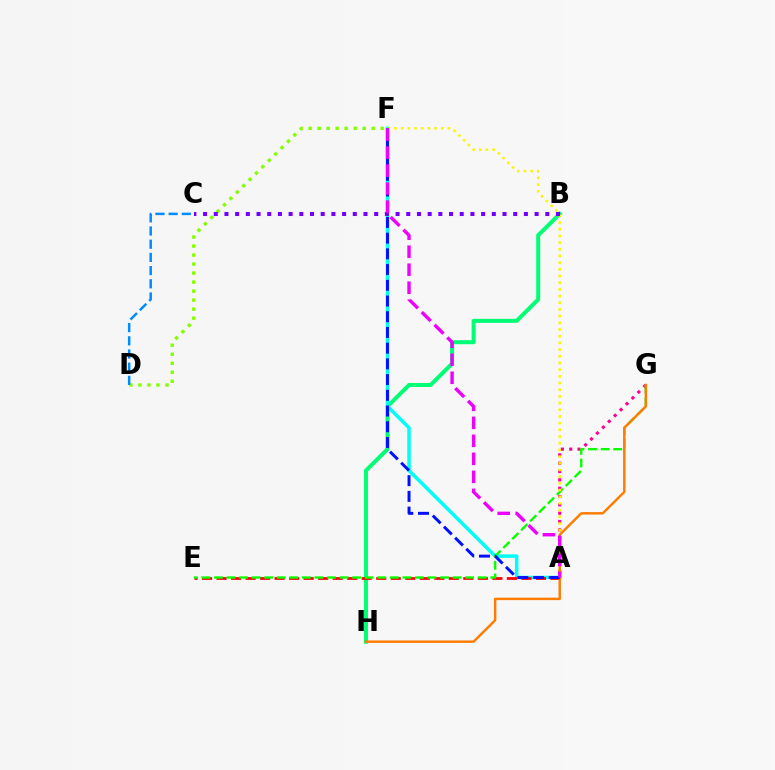{('B', 'H'): [{'color': '#00ff74', 'line_style': 'solid', 'thickness': 2.88}], ('A', 'F'): [{'color': '#00fff6', 'line_style': 'solid', 'thickness': 2.53}, {'color': '#fcf500', 'line_style': 'dotted', 'thickness': 1.82}, {'color': '#0010ff', 'line_style': 'dashed', 'thickness': 2.14}, {'color': '#ee00ff', 'line_style': 'dashed', 'thickness': 2.45}], ('D', 'F'): [{'color': '#84ff00', 'line_style': 'dotted', 'thickness': 2.45}], ('A', 'G'): [{'color': '#ff0094', 'line_style': 'dotted', 'thickness': 2.26}], ('A', 'E'): [{'color': '#ff0000', 'line_style': 'dashed', 'thickness': 1.97}], ('E', 'G'): [{'color': '#08ff00', 'line_style': 'dashed', 'thickness': 1.71}], ('C', 'D'): [{'color': '#008cff', 'line_style': 'dashed', 'thickness': 1.79}], ('B', 'C'): [{'color': '#7200ff', 'line_style': 'dotted', 'thickness': 2.91}], ('G', 'H'): [{'color': '#ff7c00', 'line_style': 'solid', 'thickness': 1.76}]}